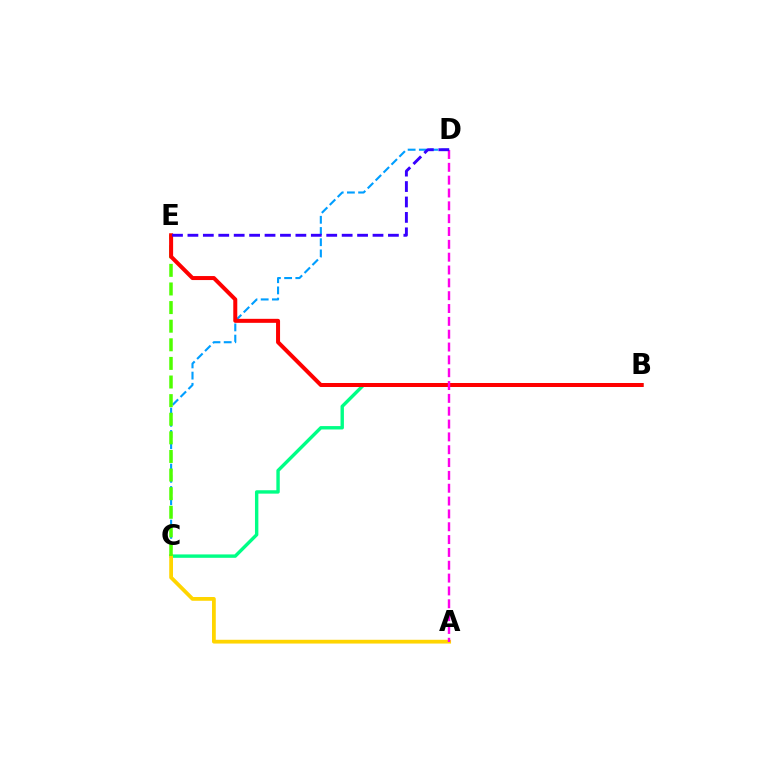{('B', 'C'): [{'color': '#00ff86', 'line_style': 'solid', 'thickness': 2.44}], ('C', 'D'): [{'color': '#009eff', 'line_style': 'dashed', 'thickness': 1.52}], ('A', 'C'): [{'color': '#ffd500', 'line_style': 'solid', 'thickness': 2.72}], ('C', 'E'): [{'color': '#4fff00', 'line_style': 'dashed', 'thickness': 2.53}], ('B', 'E'): [{'color': '#ff0000', 'line_style': 'solid', 'thickness': 2.89}], ('A', 'D'): [{'color': '#ff00ed', 'line_style': 'dashed', 'thickness': 1.74}], ('D', 'E'): [{'color': '#3700ff', 'line_style': 'dashed', 'thickness': 2.1}]}